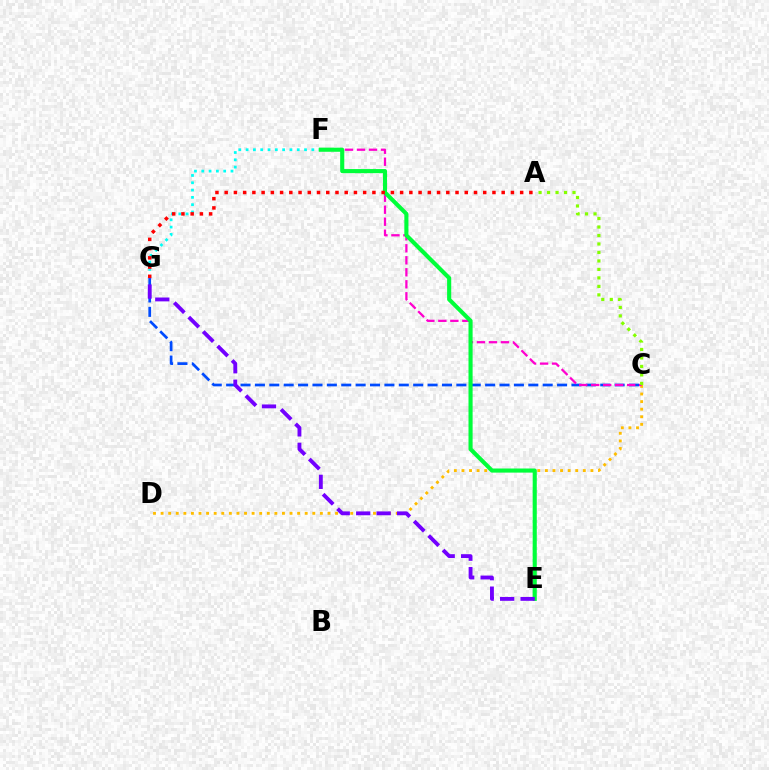{('F', 'G'): [{'color': '#00fff6', 'line_style': 'dotted', 'thickness': 1.98}], ('C', 'G'): [{'color': '#004bff', 'line_style': 'dashed', 'thickness': 1.95}], ('C', 'D'): [{'color': '#ffbd00', 'line_style': 'dotted', 'thickness': 2.06}], ('C', 'F'): [{'color': '#ff00cf', 'line_style': 'dashed', 'thickness': 1.63}], ('E', 'F'): [{'color': '#00ff39', 'line_style': 'solid', 'thickness': 2.96}], ('E', 'G'): [{'color': '#7200ff', 'line_style': 'dashed', 'thickness': 2.78}], ('A', 'G'): [{'color': '#ff0000', 'line_style': 'dotted', 'thickness': 2.51}], ('A', 'C'): [{'color': '#84ff00', 'line_style': 'dotted', 'thickness': 2.31}]}